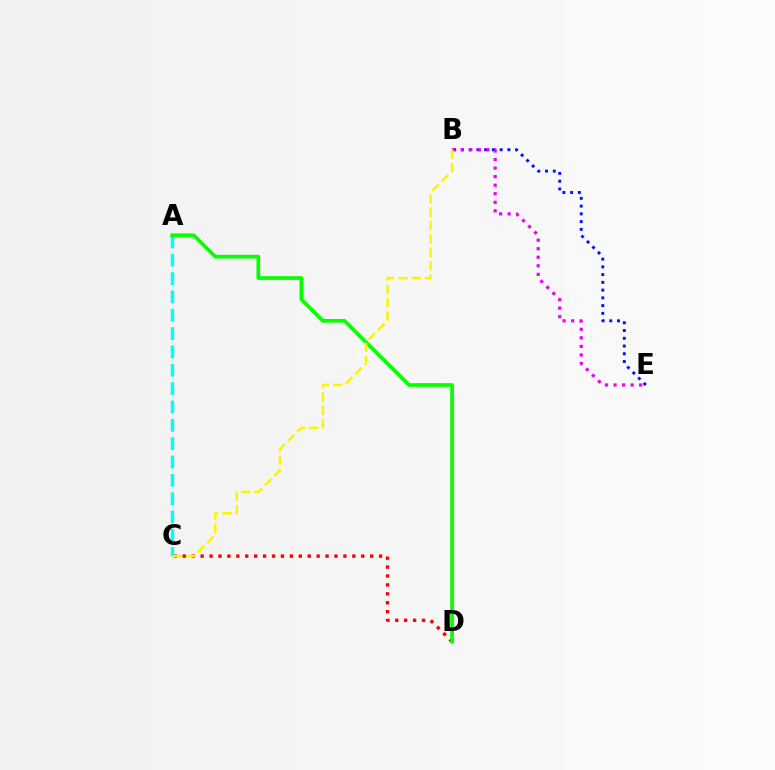{('A', 'C'): [{'color': '#00fff6', 'line_style': 'dashed', 'thickness': 2.49}], ('C', 'D'): [{'color': '#ff0000', 'line_style': 'dotted', 'thickness': 2.42}], ('B', 'E'): [{'color': '#0010ff', 'line_style': 'dotted', 'thickness': 2.1}, {'color': '#ee00ff', 'line_style': 'dotted', 'thickness': 2.32}], ('A', 'D'): [{'color': '#08ff00', 'line_style': 'solid', 'thickness': 2.67}], ('B', 'C'): [{'color': '#fcf500', 'line_style': 'dashed', 'thickness': 1.82}]}